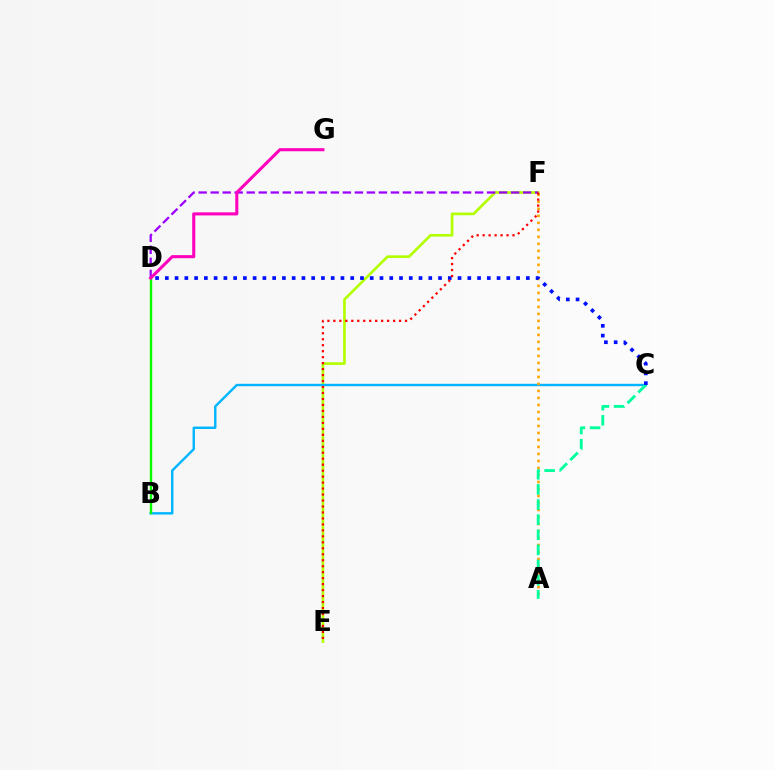{('E', 'F'): [{'color': '#b3ff00', 'line_style': 'solid', 'thickness': 1.92}, {'color': '#ff0000', 'line_style': 'dotted', 'thickness': 1.62}], ('B', 'C'): [{'color': '#00b5ff', 'line_style': 'solid', 'thickness': 1.73}], ('D', 'F'): [{'color': '#9b00ff', 'line_style': 'dashed', 'thickness': 1.63}], ('A', 'F'): [{'color': '#ffa500', 'line_style': 'dotted', 'thickness': 1.9}], ('A', 'C'): [{'color': '#00ff9d', 'line_style': 'dashed', 'thickness': 2.06}], ('C', 'D'): [{'color': '#0010ff', 'line_style': 'dotted', 'thickness': 2.65}], ('B', 'D'): [{'color': '#08ff00', 'line_style': 'solid', 'thickness': 1.72}], ('D', 'G'): [{'color': '#ff00bd', 'line_style': 'solid', 'thickness': 2.21}]}